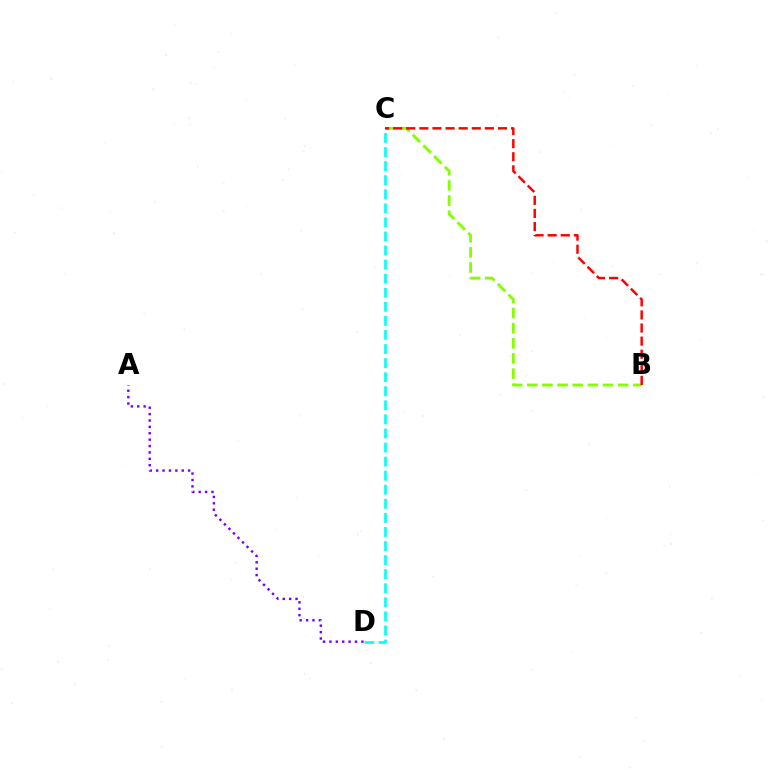{('B', 'C'): [{'color': '#84ff00', 'line_style': 'dashed', 'thickness': 2.06}, {'color': '#ff0000', 'line_style': 'dashed', 'thickness': 1.78}], ('C', 'D'): [{'color': '#00fff6', 'line_style': 'dashed', 'thickness': 1.91}], ('A', 'D'): [{'color': '#7200ff', 'line_style': 'dotted', 'thickness': 1.74}]}